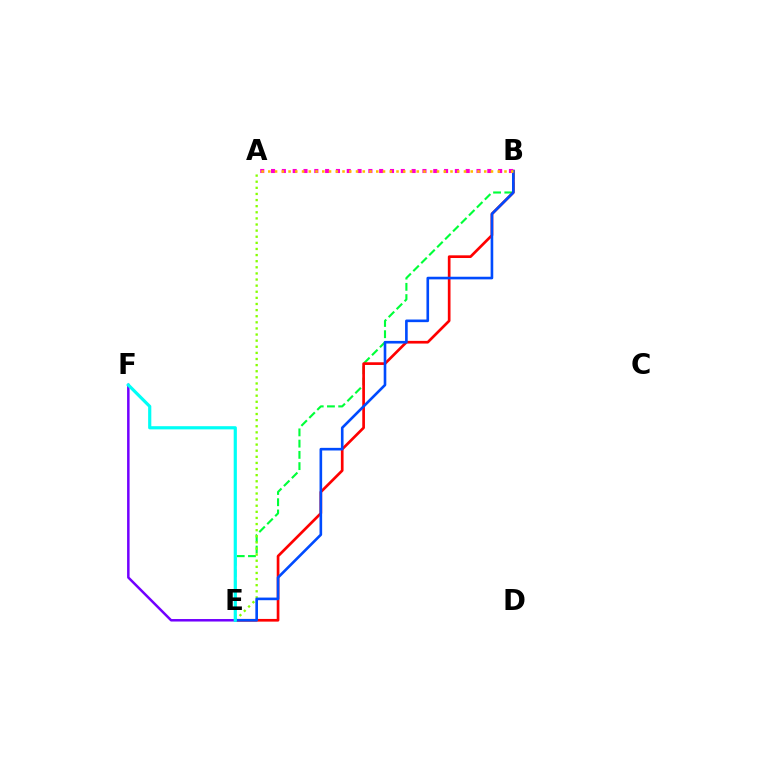{('B', 'E'): [{'color': '#00ff39', 'line_style': 'dashed', 'thickness': 1.53}, {'color': '#ff0000', 'line_style': 'solid', 'thickness': 1.93}, {'color': '#004bff', 'line_style': 'solid', 'thickness': 1.89}], ('A', 'E'): [{'color': '#84ff00', 'line_style': 'dotted', 'thickness': 1.66}], ('E', 'F'): [{'color': '#7200ff', 'line_style': 'solid', 'thickness': 1.8}, {'color': '#00fff6', 'line_style': 'solid', 'thickness': 2.29}], ('A', 'B'): [{'color': '#ff00cf', 'line_style': 'dotted', 'thickness': 2.94}, {'color': '#ffbd00', 'line_style': 'dotted', 'thickness': 1.83}]}